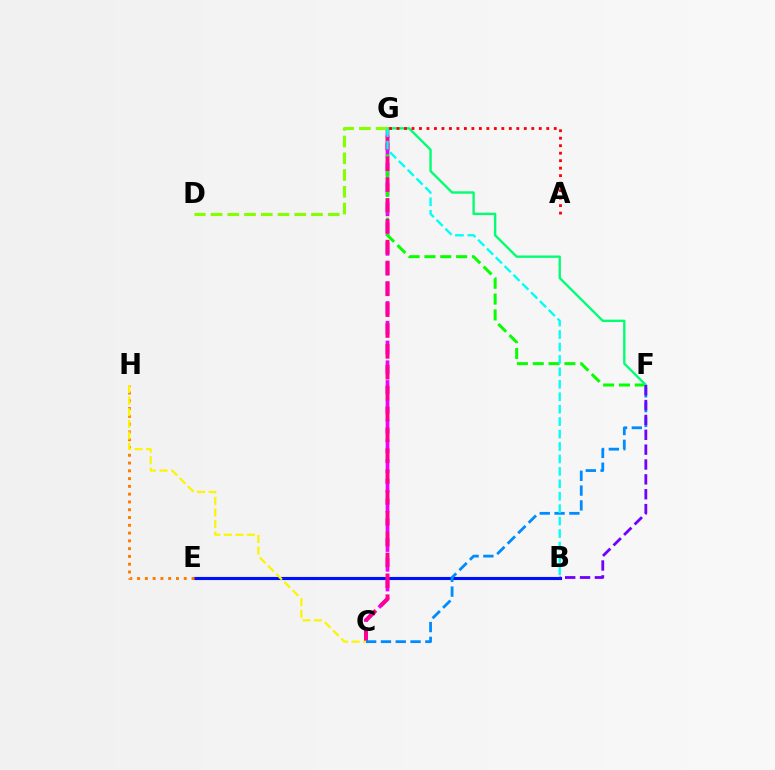{('B', 'E'): [{'color': '#0010ff', 'line_style': 'solid', 'thickness': 2.24}], ('C', 'G'): [{'color': '#ee00ff', 'line_style': 'dashed', 'thickness': 2.68}, {'color': '#ff0094', 'line_style': 'dashed', 'thickness': 2.83}], ('F', 'G'): [{'color': '#08ff00', 'line_style': 'dashed', 'thickness': 2.15}, {'color': '#00ff74', 'line_style': 'solid', 'thickness': 1.71}], ('E', 'H'): [{'color': '#ff7c00', 'line_style': 'dotted', 'thickness': 2.11}], ('C', 'F'): [{'color': '#008cff', 'line_style': 'dashed', 'thickness': 2.01}], ('B', 'F'): [{'color': '#7200ff', 'line_style': 'dashed', 'thickness': 2.02}], ('C', 'H'): [{'color': '#fcf500', 'line_style': 'dashed', 'thickness': 1.57}], ('D', 'G'): [{'color': '#84ff00', 'line_style': 'dashed', 'thickness': 2.27}], ('B', 'G'): [{'color': '#00fff6', 'line_style': 'dashed', 'thickness': 1.69}], ('A', 'G'): [{'color': '#ff0000', 'line_style': 'dotted', 'thickness': 2.03}]}